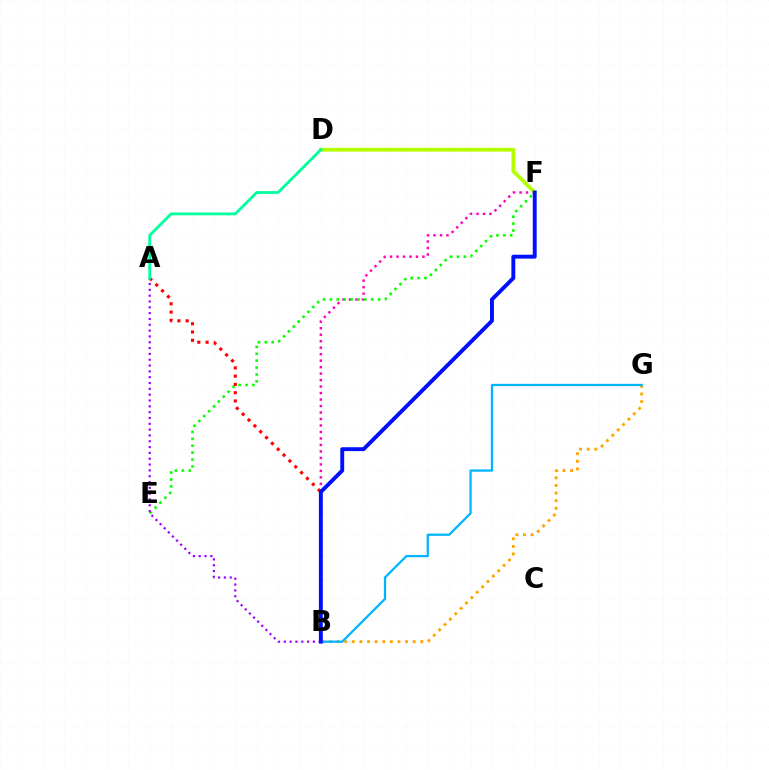{('B', 'F'): [{'color': '#ff00bd', 'line_style': 'dotted', 'thickness': 1.76}, {'color': '#0010ff', 'line_style': 'solid', 'thickness': 2.81}], ('D', 'F'): [{'color': '#b3ff00', 'line_style': 'solid', 'thickness': 2.71}], ('B', 'G'): [{'color': '#ffa500', 'line_style': 'dotted', 'thickness': 2.06}, {'color': '#00b5ff', 'line_style': 'solid', 'thickness': 1.64}], ('E', 'F'): [{'color': '#08ff00', 'line_style': 'dotted', 'thickness': 1.87}], ('A', 'B'): [{'color': '#ff0000', 'line_style': 'dotted', 'thickness': 2.25}, {'color': '#9b00ff', 'line_style': 'dotted', 'thickness': 1.58}], ('A', 'D'): [{'color': '#00ff9d', 'line_style': 'solid', 'thickness': 2.03}]}